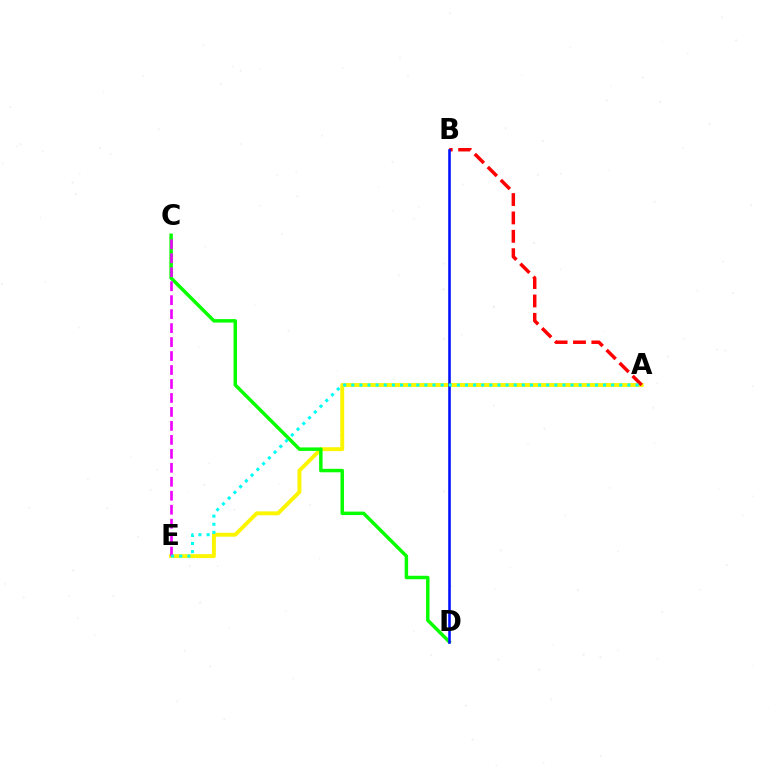{('A', 'E'): [{'color': '#fcf500', 'line_style': 'solid', 'thickness': 2.81}, {'color': '#00fff6', 'line_style': 'dotted', 'thickness': 2.21}], ('C', 'D'): [{'color': '#08ff00', 'line_style': 'solid', 'thickness': 2.5}], ('C', 'E'): [{'color': '#ee00ff', 'line_style': 'dashed', 'thickness': 1.9}], ('A', 'B'): [{'color': '#ff0000', 'line_style': 'dashed', 'thickness': 2.5}], ('B', 'D'): [{'color': '#0010ff', 'line_style': 'solid', 'thickness': 1.86}]}